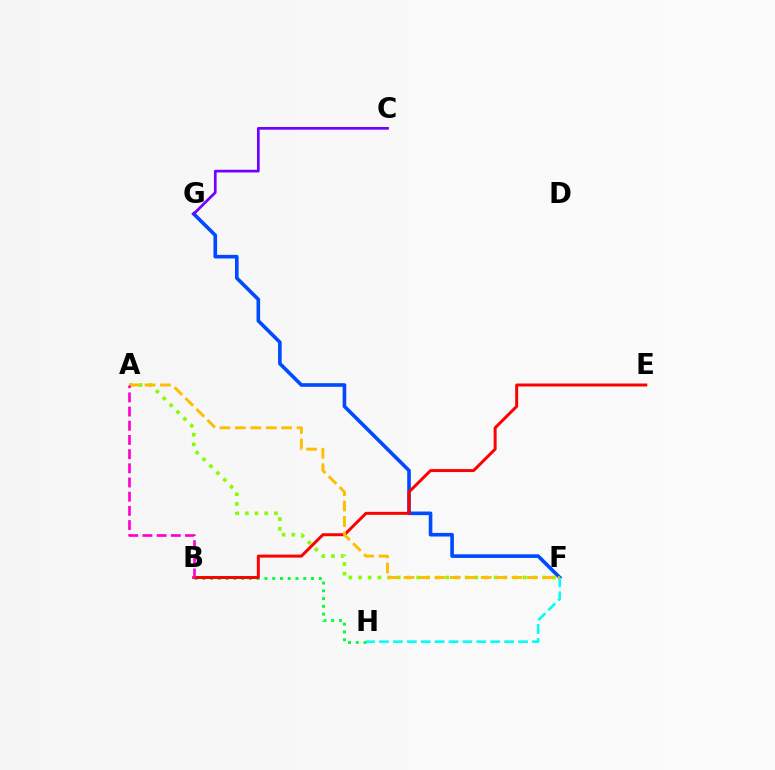{('F', 'G'): [{'color': '#004bff', 'line_style': 'solid', 'thickness': 2.61}], ('A', 'F'): [{'color': '#84ff00', 'line_style': 'dotted', 'thickness': 2.63}, {'color': '#ffbd00', 'line_style': 'dashed', 'thickness': 2.1}], ('B', 'H'): [{'color': '#00ff39', 'line_style': 'dotted', 'thickness': 2.11}], ('F', 'H'): [{'color': '#00fff6', 'line_style': 'dashed', 'thickness': 1.89}], ('C', 'G'): [{'color': '#7200ff', 'line_style': 'solid', 'thickness': 1.94}], ('B', 'E'): [{'color': '#ff0000', 'line_style': 'solid', 'thickness': 2.14}], ('A', 'B'): [{'color': '#ff00cf', 'line_style': 'dashed', 'thickness': 1.93}]}